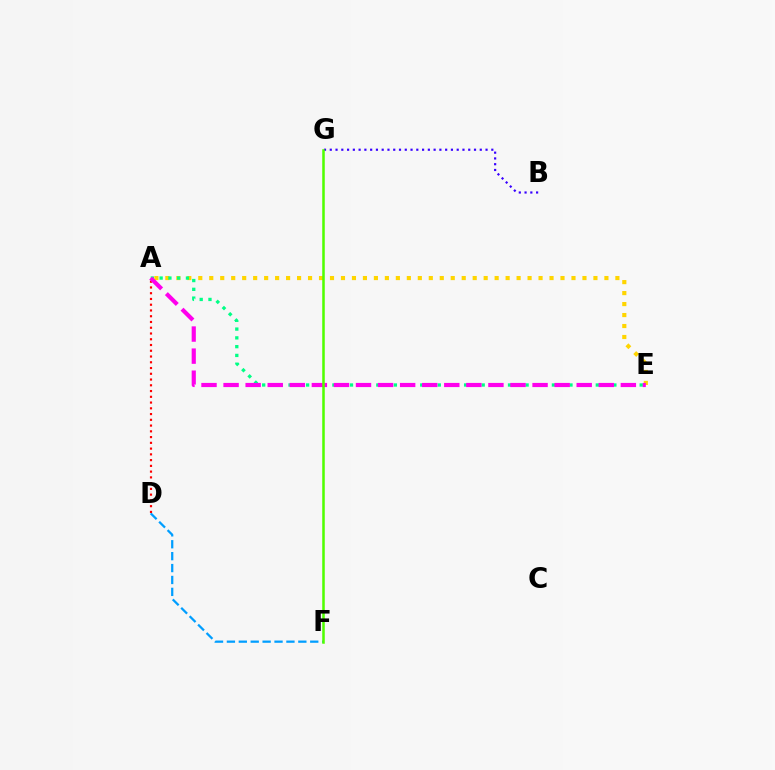{('A', 'E'): [{'color': '#ffd500', 'line_style': 'dotted', 'thickness': 2.98}, {'color': '#00ff86', 'line_style': 'dotted', 'thickness': 2.39}, {'color': '#ff00ed', 'line_style': 'dashed', 'thickness': 3.0}], ('B', 'G'): [{'color': '#3700ff', 'line_style': 'dotted', 'thickness': 1.57}], ('D', 'F'): [{'color': '#009eff', 'line_style': 'dashed', 'thickness': 1.62}], ('A', 'D'): [{'color': '#ff0000', 'line_style': 'dotted', 'thickness': 1.56}], ('F', 'G'): [{'color': '#4fff00', 'line_style': 'solid', 'thickness': 1.82}]}